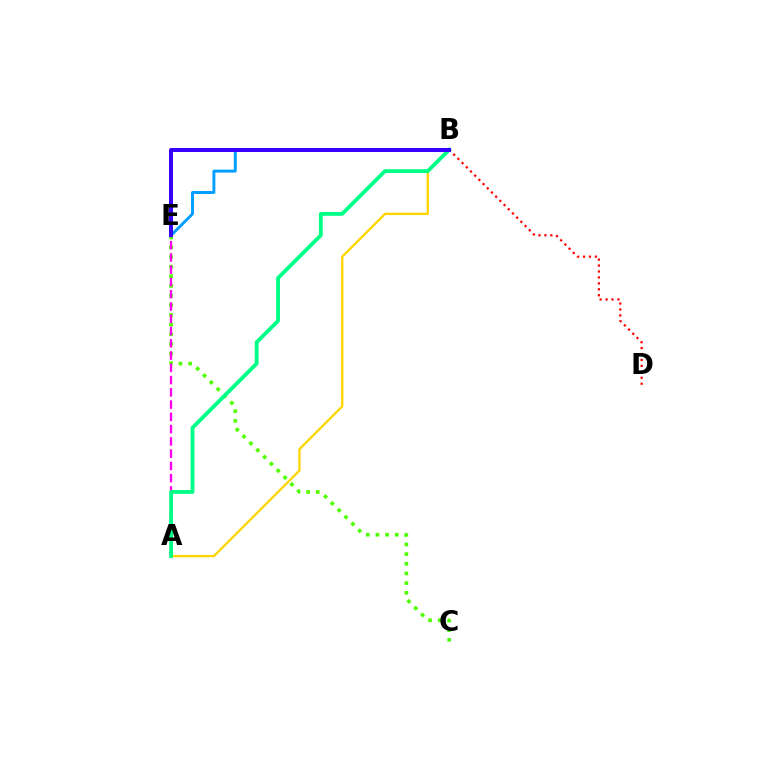{('A', 'B'): [{'color': '#ffd500', 'line_style': 'solid', 'thickness': 1.68}, {'color': '#00ff86', 'line_style': 'solid', 'thickness': 2.76}], ('C', 'E'): [{'color': '#4fff00', 'line_style': 'dotted', 'thickness': 2.63}], ('B', 'E'): [{'color': '#009eff', 'line_style': 'solid', 'thickness': 2.09}, {'color': '#3700ff', 'line_style': 'solid', 'thickness': 2.88}], ('A', 'E'): [{'color': '#ff00ed', 'line_style': 'dashed', 'thickness': 1.67}], ('B', 'D'): [{'color': '#ff0000', 'line_style': 'dotted', 'thickness': 1.61}]}